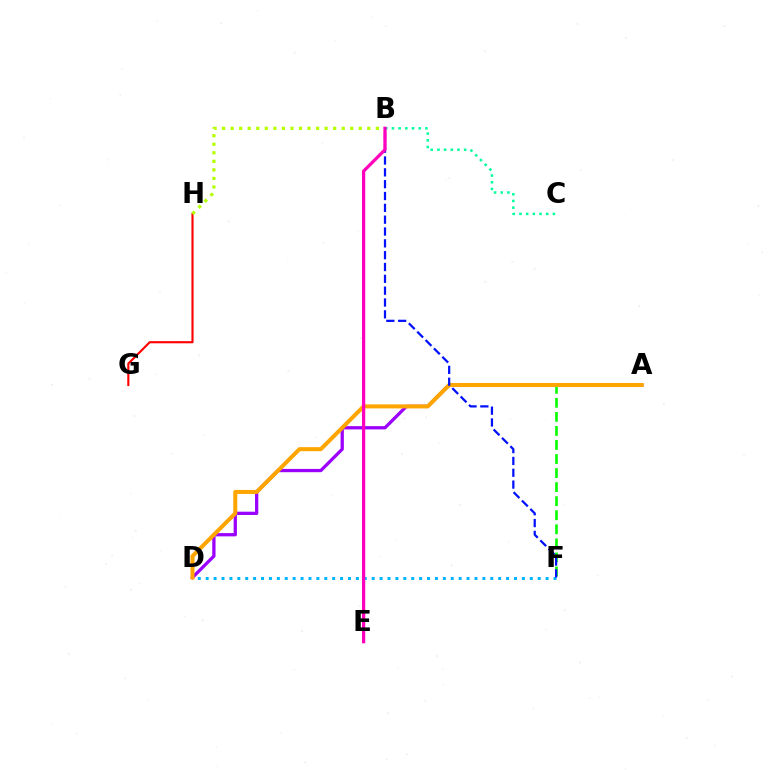{('G', 'H'): [{'color': '#ff0000', 'line_style': 'solid', 'thickness': 1.54}], ('A', 'D'): [{'color': '#9b00ff', 'line_style': 'solid', 'thickness': 2.35}, {'color': '#ffa500', 'line_style': 'solid', 'thickness': 2.9}], ('A', 'F'): [{'color': '#08ff00', 'line_style': 'dashed', 'thickness': 1.91}], ('B', 'H'): [{'color': '#b3ff00', 'line_style': 'dotted', 'thickness': 2.32}], ('B', 'C'): [{'color': '#00ff9d', 'line_style': 'dotted', 'thickness': 1.82}], ('D', 'F'): [{'color': '#00b5ff', 'line_style': 'dotted', 'thickness': 2.15}], ('B', 'F'): [{'color': '#0010ff', 'line_style': 'dashed', 'thickness': 1.61}], ('B', 'E'): [{'color': '#ff00bd', 'line_style': 'solid', 'thickness': 2.34}]}